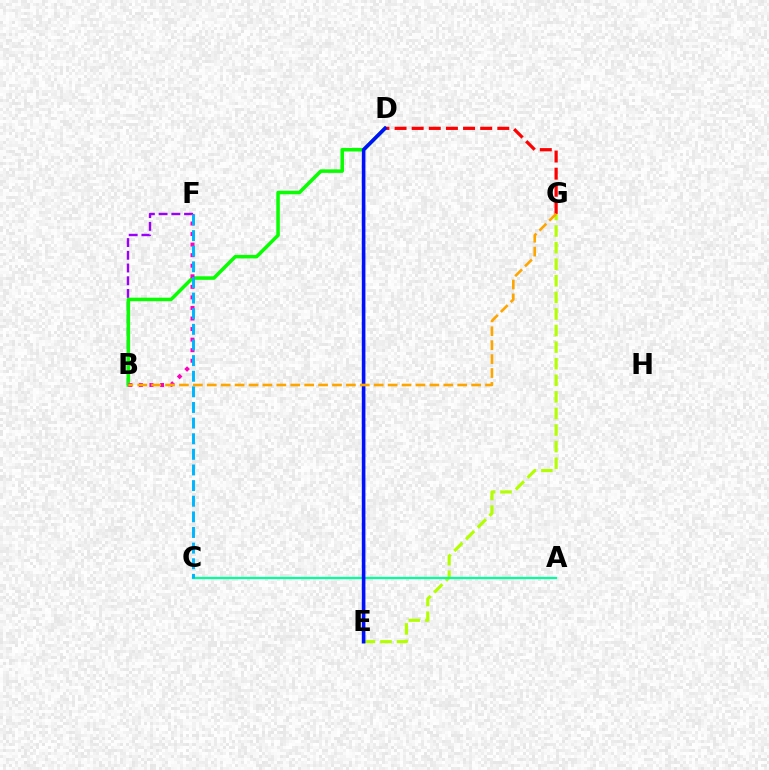{('B', 'F'): [{'color': '#9b00ff', 'line_style': 'dashed', 'thickness': 1.73}, {'color': '#ff00bd', 'line_style': 'dotted', 'thickness': 2.87}], ('B', 'D'): [{'color': '#08ff00', 'line_style': 'solid', 'thickness': 2.53}], ('E', 'G'): [{'color': '#b3ff00', 'line_style': 'dashed', 'thickness': 2.25}], ('A', 'C'): [{'color': '#00ff9d', 'line_style': 'solid', 'thickness': 1.61}], ('C', 'F'): [{'color': '#00b5ff', 'line_style': 'dashed', 'thickness': 2.12}], ('D', 'G'): [{'color': '#ff0000', 'line_style': 'dashed', 'thickness': 2.33}], ('D', 'E'): [{'color': '#0010ff', 'line_style': 'solid', 'thickness': 2.6}], ('B', 'G'): [{'color': '#ffa500', 'line_style': 'dashed', 'thickness': 1.89}]}